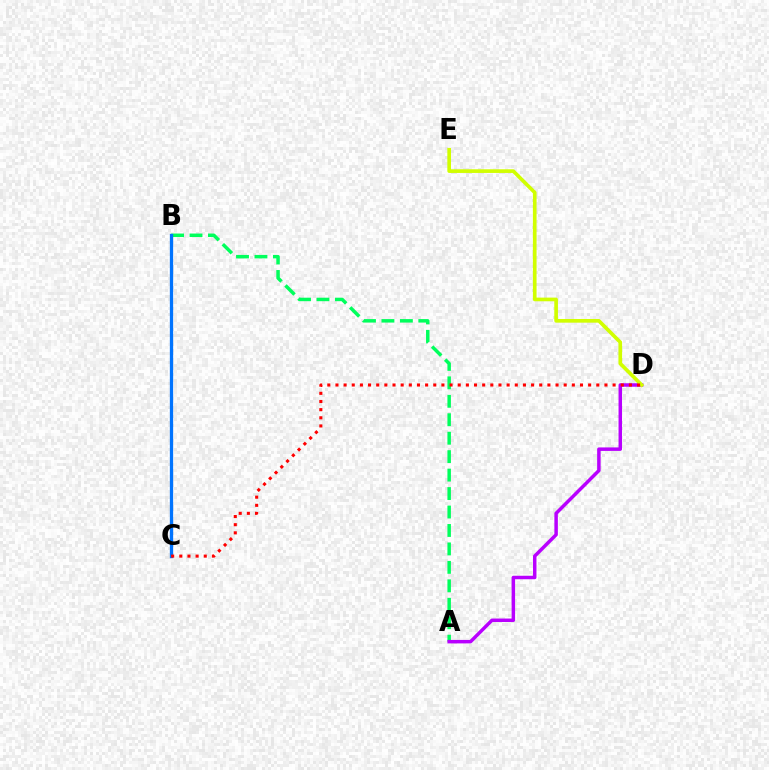{('A', 'B'): [{'color': '#00ff5c', 'line_style': 'dashed', 'thickness': 2.51}], ('A', 'D'): [{'color': '#b900ff', 'line_style': 'solid', 'thickness': 2.5}], ('D', 'E'): [{'color': '#d1ff00', 'line_style': 'solid', 'thickness': 2.64}], ('B', 'C'): [{'color': '#0074ff', 'line_style': 'solid', 'thickness': 2.37}], ('C', 'D'): [{'color': '#ff0000', 'line_style': 'dotted', 'thickness': 2.21}]}